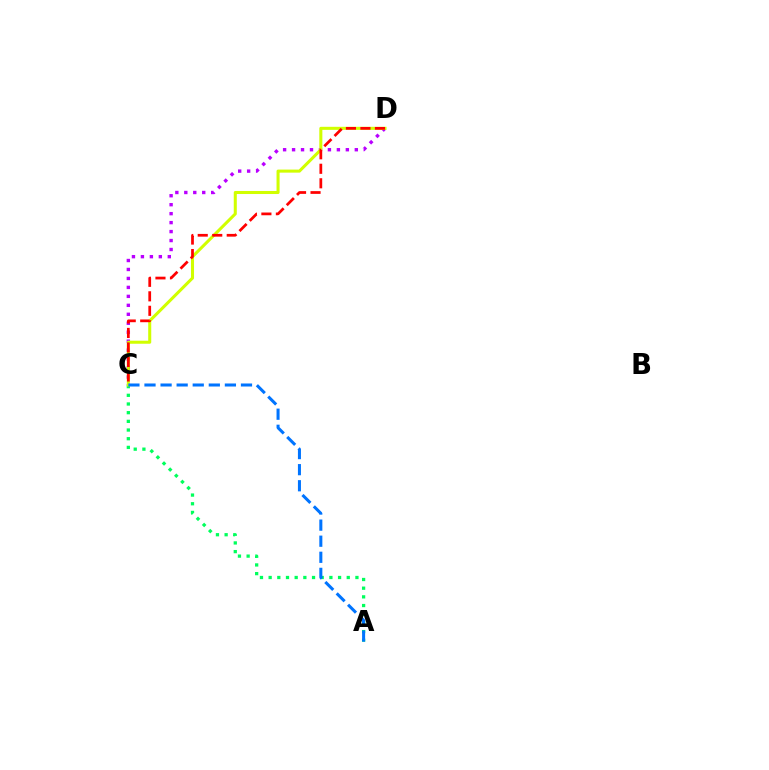{('A', 'C'): [{'color': '#00ff5c', 'line_style': 'dotted', 'thickness': 2.36}, {'color': '#0074ff', 'line_style': 'dashed', 'thickness': 2.18}], ('C', 'D'): [{'color': '#b900ff', 'line_style': 'dotted', 'thickness': 2.44}, {'color': '#d1ff00', 'line_style': 'solid', 'thickness': 2.2}, {'color': '#ff0000', 'line_style': 'dashed', 'thickness': 1.97}]}